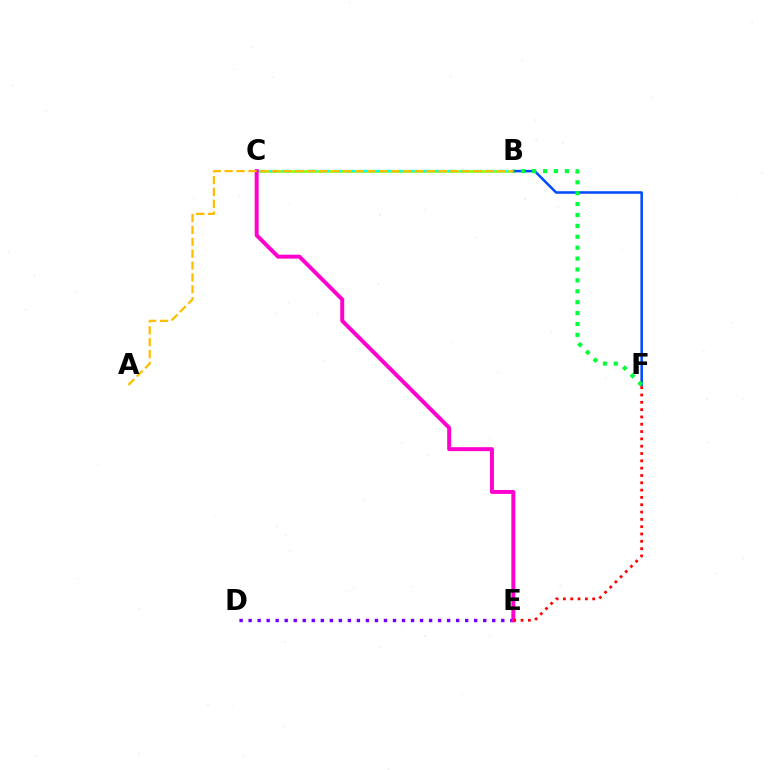{('B', 'C'): [{'color': '#84ff00', 'line_style': 'solid', 'thickness': 1.85}, {'color': '#00fff6', 'line_style': 'dashed', 'thickness': 1.73}], ('D', 'E'): [{'color': '#7200ff', 'line_style': 'dotted', 'thickness': 2.45}], ('B', 'F'): [{'color': '#004bff', 'line_style': 'solid', 'thickness': 1.83}, {'color': '#00ff39', 'line_style': 'dotted', 'thickness': 2.96}], ('C', 'E'): [{'color': '#ff00cf', 'line_style': 'solid', 'thickness': 2.85}], ('E', 'F'): [{'color': '#ff0000', 'line_style': 'dotted', 'thickness': 1.99}], ('A', 'B'): [{'color': '#ffbd00', 'line_style': 'dashed', 'thickness': 1.61}]}